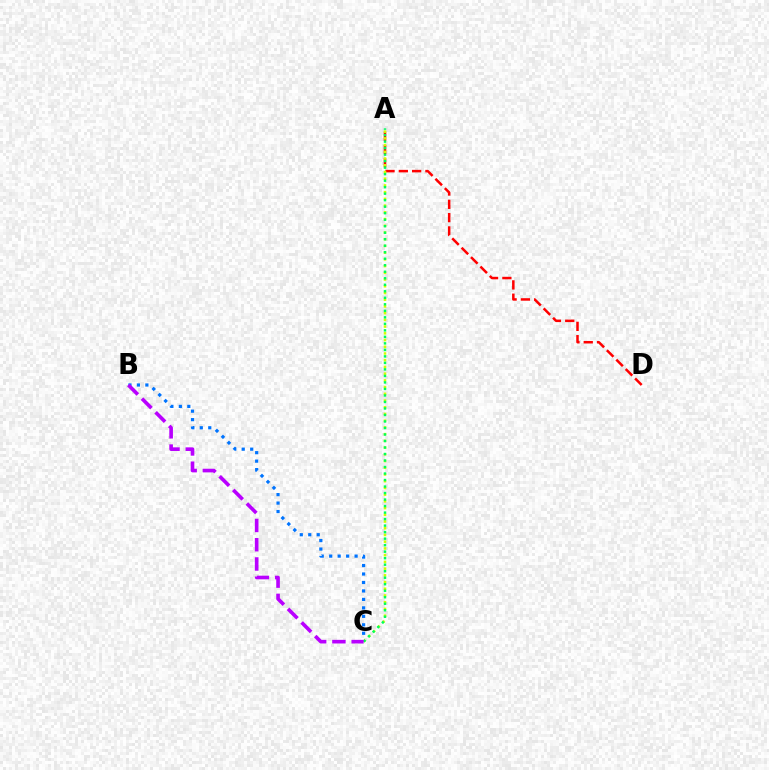{('A', 'D'): [{'color': '#ff0000', 'line_style': 'dashed', 'thickness': 1.81}], ('B', 'C'): [{'color': '#0074ff', 'line_style': 'dotted', 'thickness': 2.3}, {'color': '#b900ff', 'line_style': 'dashed', 'thickness': 2.62}], ('A', 'C'): [{'color': '#d1ff00', 'line_style': 'dotted', 'thickness': 1.83}, {'color': '#00ff5c', 'line_style': 'dotted', 'thickness': 1.77}]}